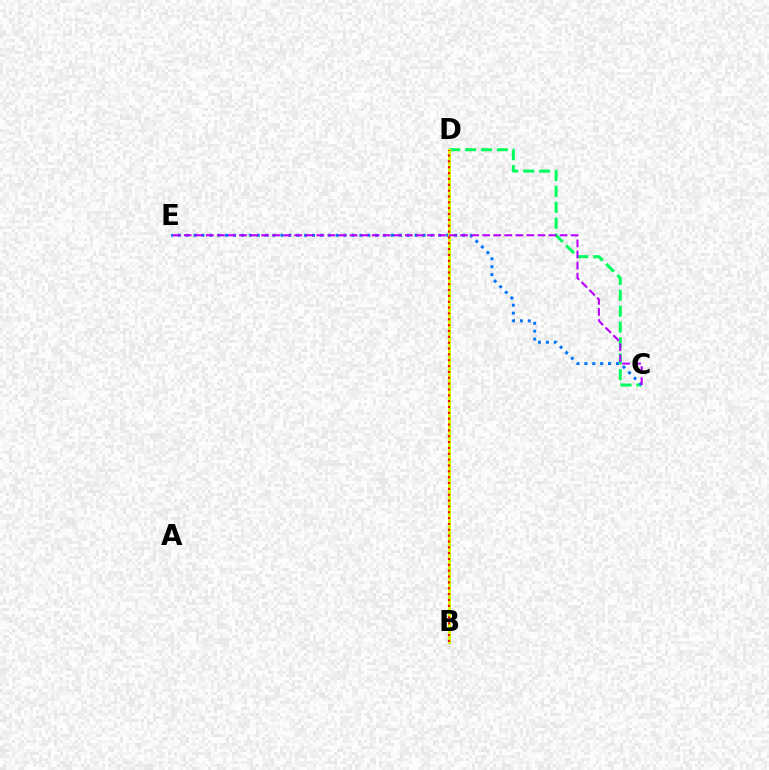{('C', 'D'): [{'color': '#00ff5c', 'line_style': 'dashed', 'thickness': 2.16}], ('C', 'E'): [{'color': '#0074ff', 'line_style': 'dotted', 'thickness': 2.14}, {'color': '#b900ff', 'line_style': 'dashed', 'thickness': 1.5}], ('B', 'D'): [{'color': '#d1ff00', 'line_style': 'solid', 'thickness': 2.16}, {'color': '#ff0000', 'line_style': 'dotted', 'thickness': 1.59}]}